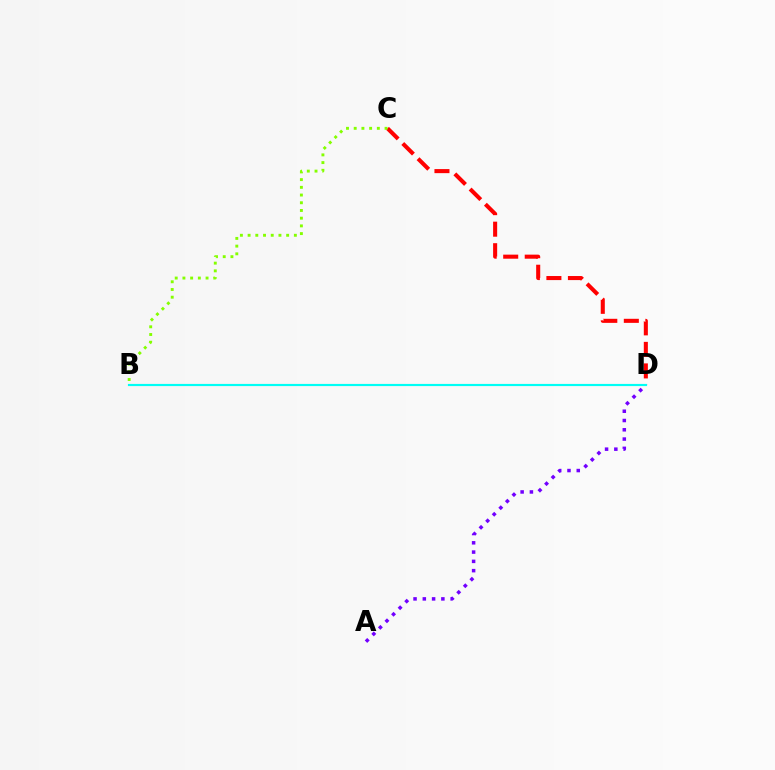{('C', 'D'): [{'color': '#ff0000', 'line_style': 'dashed', 'thickness': 2.92}], ('B', 'C'): [{'color': '#84ff00', 'line_style': 'dotted', 'thickness': 2.09}], ('B', 'D'): [{'color': '#00fff6', 'line_style': 'solid', 'thickness': 1.56}], ('A', 'D'): [{'color': '#7200ff', 'line_style': 'dotted', 'thickness': 2.52}]}